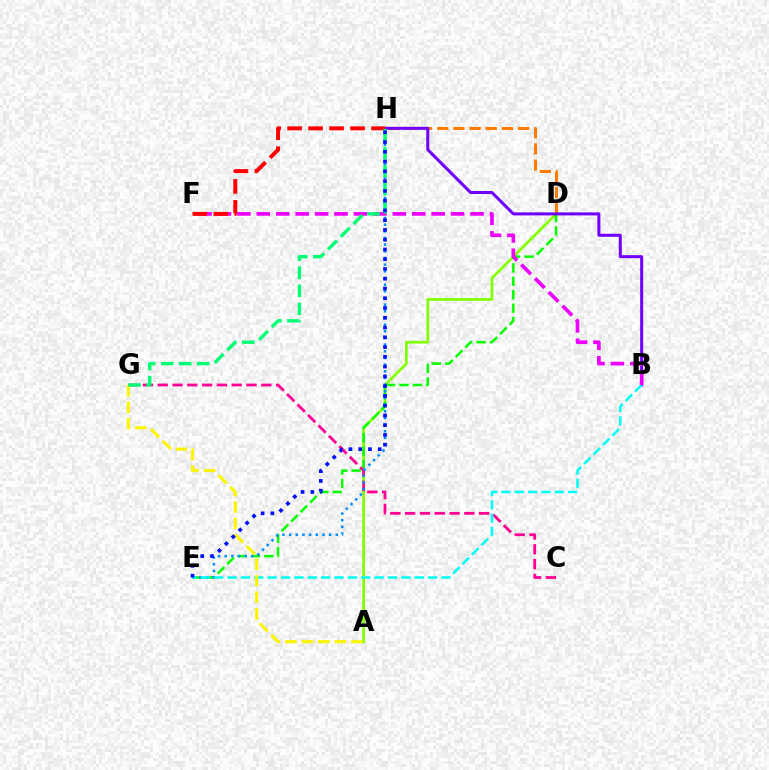{('A', 'D'): [{'color': '#84ff00', 'line_style': 'solid', 'thickness': 1.97}], ('D', 'E'): [{'color': '#08ff00', 'line_style': 'dashed', 'thickness': 1.82}], ('C', 'G'): [{'color': '#ff0094', 'line_style': 'dashed', 'thickness': 2.01}], ('D', 'H'): [{'color': '#ff7c00', 'line_style': 'dashed', 'thickness': 2.2}], ('E', 'H'): [{'color': '#008cff', 'line_style': 'dotted', 'thickness': 1.81}, {'color': '#0010ff', 'line_style': 'dotted', 'thickness': 2.65}], ('B', 'H'): [{'color': '#7200ff', 'line_style': 'solid', 'thickness': 2.18}], ('B', 'E'): [{'color': '#00fff6', 'line_style': 'dashed', 'thickness': 1.82}], ('B', 'F'): [{'color': '#ee00ff', 'line_style': 'dashed', 'thickness': 2.64}], ('F', 'H'): [{'color': '#ff0000', 'line_style': 'dashed', 'thickness': 2.85}], ('A', 'G'): [{'color': '#fcf500', 'line_style': 'dashed', 'thickness': 2.24}], ('G', 'H'): [{'color': '#00ff74', 'line_style': 'dashed', 'thickness': 2.45}]}